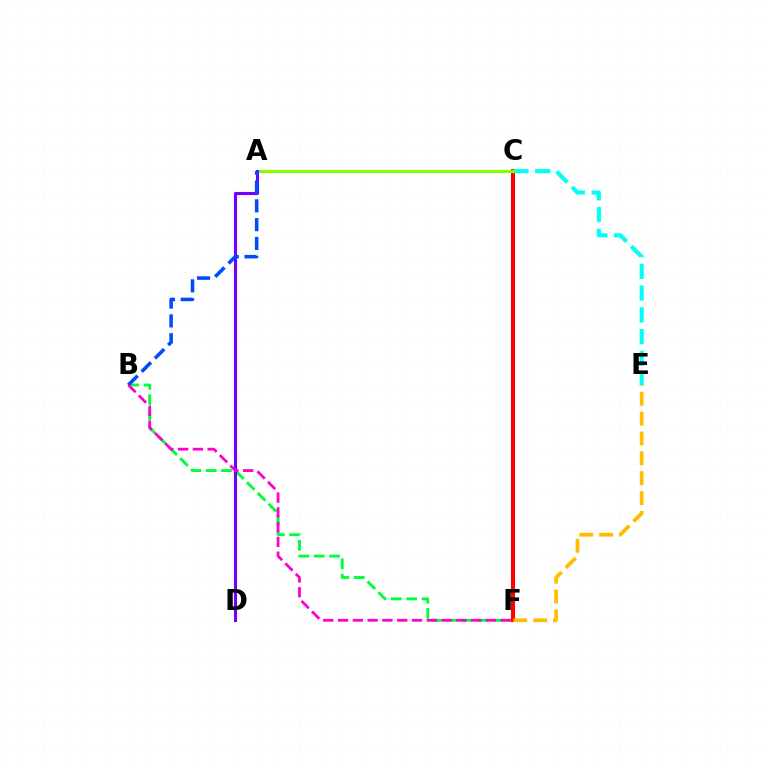{('B', 'F'): [{'color': '#00ff39', 'line_style': 'dashed', 'thickness': 2.08}, {'color': '#ff00cf', 'line_style': 'dashed', 'thickness': 2.01}], ('C', 'F'): [{'color': '#ff0000', 'line_style': 'solid', 'thickness': 2.92}], ('C', 'E'): [{'color': '#00fff6', 'line_style': 'dashed', 'thickness': 2.96}], ('A', 'C'): [{'color': '#84ff00', 'line_style': 'solid', 'thickness': 2.23}], ('A', 'D'): [{'color': '#7200ff', 'line_style': 'solid', 'thickness': 2.23}], ('E', 'F'): [{'color': '#ffbd00', 'line_style': 'dashed', 'thickness': 2.7}], ('A', 'B'): [{'color': '#004bff', 'line_style': 'dashed', 'thickness': 2.56}]}